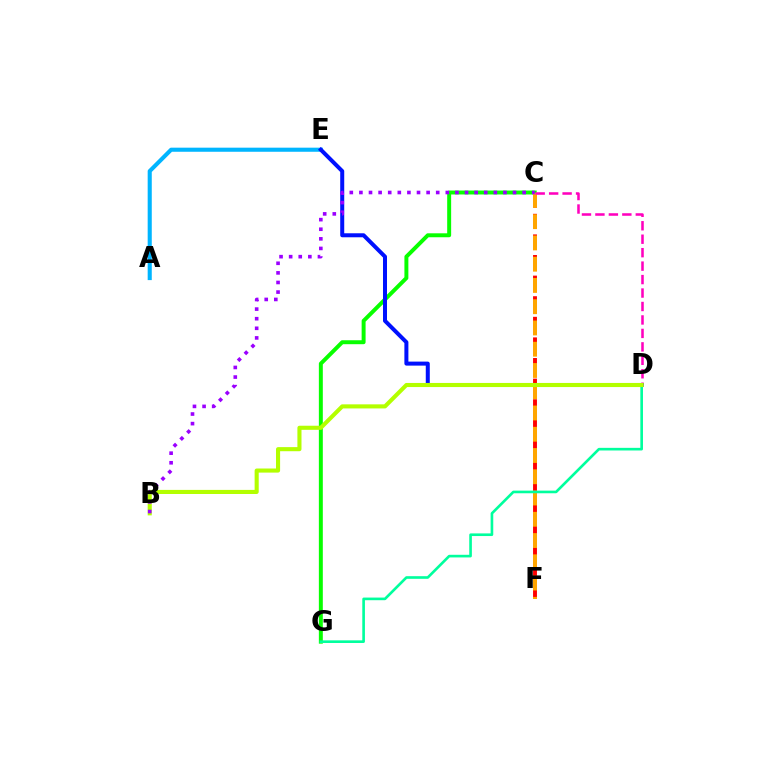{('C', 'F'): [{'color': '#ff0000', 'line_style': 'dashed', 'thickness': 2.8}, {'color': '#ffa500', 'line_style': 'dashed', 'thickness': 2.89}], ('A', 'E'): [{'color': '#00b5ff', 'line_style': 'solid', 'thickness': 2.95}], ('C', 'G'): [{'color': '#08ff00', 'line_style': 'solid', 'thickness': 2.85}], ('C', 'D'): [{'color': '#ff00bd', 'line_style': 'dashed', 'thickness': 1.83}], ('D', 'G'): [{'color': '#00ff9d', 'line_style': 'solid', 'thickness': 1.9}], ('D', 'E'): [{'color': '#0010ff', 'line_style': 'solid', 'thickness': 2.89}], ('B', 'D'): [{'color': '#b3ff00', 'line_style': 'solid', 'thickness': 2.95}], ('B', 'C'): [{'color': '#9b00ff', 'line_style': 'dotted', 'thickness': 2.61}]}